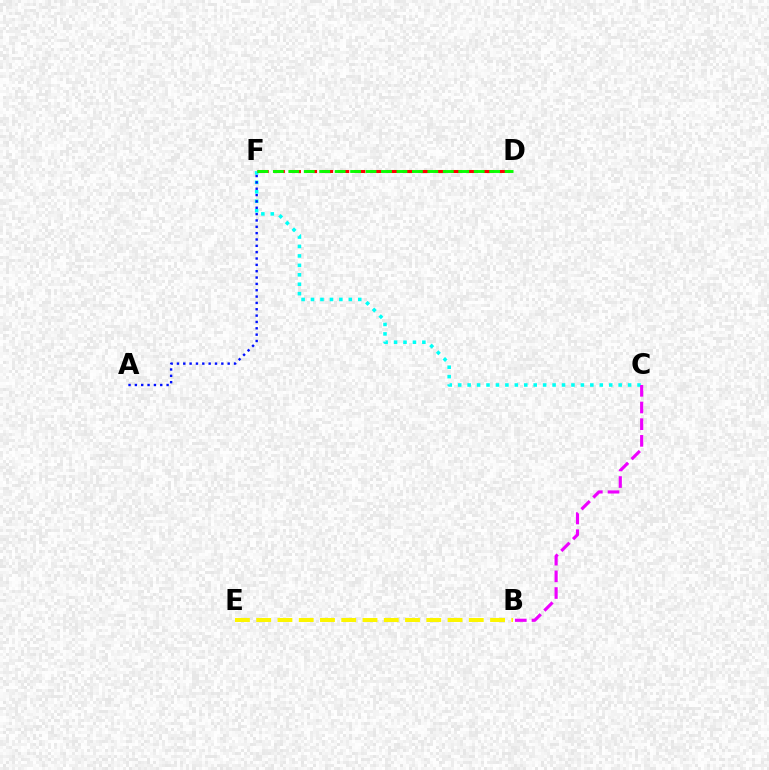{('C', 'F'): [{'color': '#00fff6', 'line_style': 'dotted', 'thickness': 2.56}], ('A', 'F'): [{'color': '#0010ff', 'line_style': 'dotted', 'thickness': 1.72}], ('B', 'E'): [{'color': '#fcf500', 'line_style': 'dashed', 'thickness': 2.89}], ('D', 'F'): [{'color': '#ff0000', 'line_style': 'dashed', 'thickness': 2.19}, {'color': '#08ff00', 'line_style': 'dashed', 'thickness': 2.1}], ('B', 'C'): [{'color': '#ee00ff', 'line_style': 'dashed', 'thickness': 2.27}]}